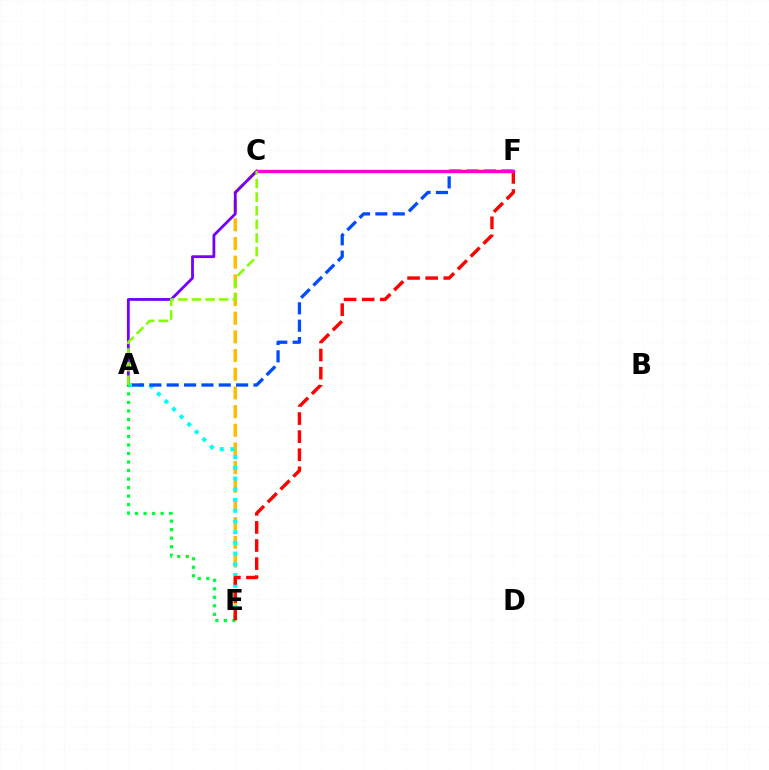{('C', 'E'): [{'color': '#ffbd00', 'line_style': 'dashed', 'thickness': 2.54}], ('A', 'C'): [{'color': '#7200ff', 'line_style': 'solid', 'thickness': 2.01}, {'color': '#84ff00', 'line_style': 'dashed', 'thickness': 1.85}], ('A', 'E'): [{'color': '#00fff6', 'line_style': 'dotted', 'thickness': 2.91}, {'color': '#00ff39', 'line_style': 'dotted', 'thickness': 2.31}], ('A', 'F'): [{'color': '#004bff', 'line_style': 'dashed', 'thickness': 2.36}], ('E', 'F'): [{'color': '#ff0000', 'line_style': 'dashed', 'thickness': 2.46}], ('C', 'F'): [{'color': '#ff00cf', 'line_style': 'solid', 'thickness': 2.42}]}